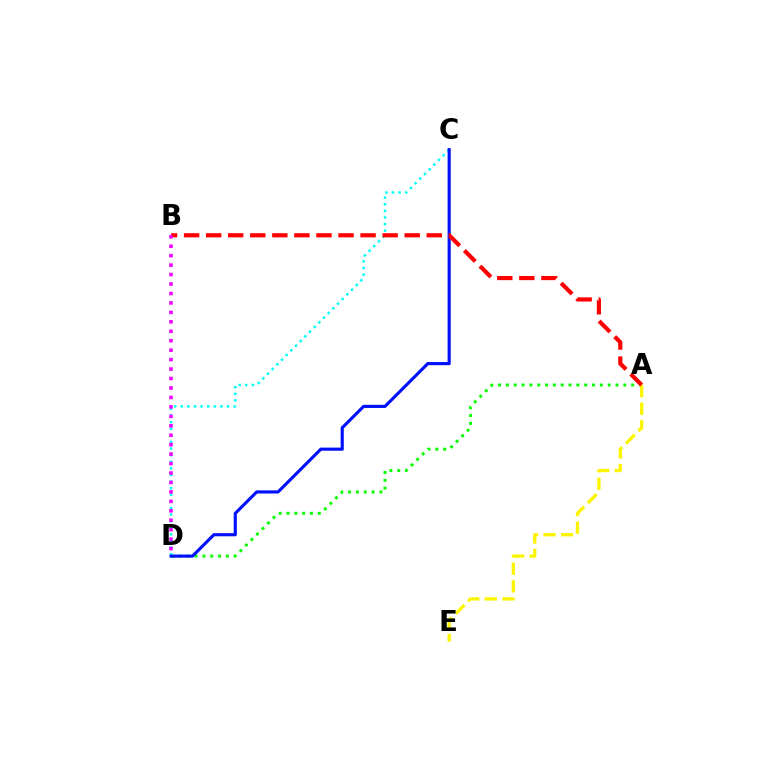{('C', 'D'): [{'color': '#00fff6', 'line_style': 'dotted', 'thickness': 1.79}, {'color': '#0010ff', 'line_style': 'solid', 'thickness': 2.26}], ('A', 'D'): [{'color': '#08ff00', 'line_style': 'dotted', 'thickness': 2.13}], ('A', 'E'): [{'color': '#fcf500', 'line_style': 'dashed', 'thickness': 2.39}], ('A', 'B'): [{'color': '#ff0000', 'line_style': 'dashed', 'thickness': 3.0}], ('B', 'D'): [{'color': '#ee00ff', 'line_style': 'dotted', 'thickness': 2.57}]}